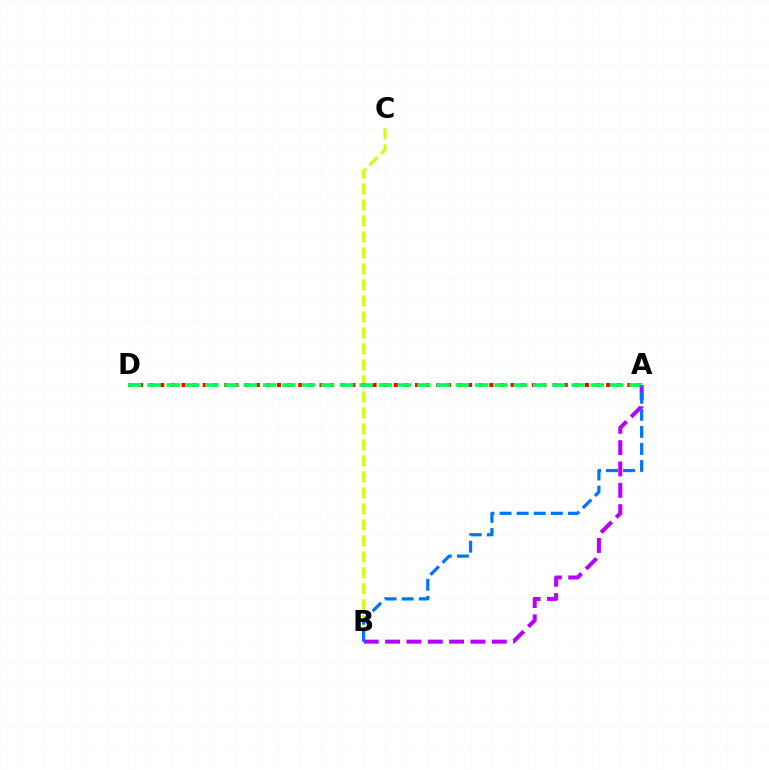{('B', 'C'): [{'color': '#d1ff00', 'line_style': 'dashed', 'thickness': 2.17}], ('A', 'B'): [{'color': '#b900ff', 'line_style': 'dashed', 'thickness': 2.9}, {'color': '#0074ff', 'line_style': 'dashed', 'thickness': 2.32}], ('A', 'D'): [{'color': '#ff0000', 'line_style': 'dotted', 'thickness': 2.88}, {'color': '#00ff5c', 'line_style': 'dashed', 'thickness': 2.62}]}